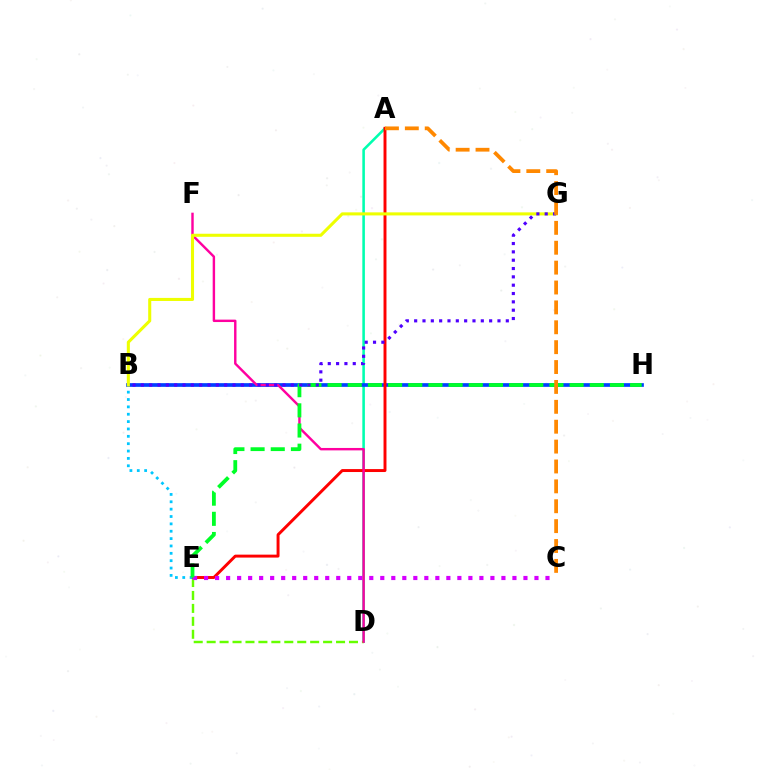{('A', 'D'): [{'color': '#00ffaf', 'line_style': 'solid', 'thickness': 1.85}], ('B', 'H'): [{'color': '#003fff', 'line_style': 'solid', 'thickness': 2.66}], ('D', 'E'): [{'color': '#66ff00', 'line_style': 'dashed', 'thickness': 1.76}], ('A', 'E'): [{'color': '#ff0000', 'line_style': 'solid', 'thickness': 2.12}], ('C', 'E'): [{'color': '#d600ff', 'line_style': 'dotted', 'thickness': 2.99}], ('D', 'F'): [{'color': '#ff00a0', 'line_style': 'solid', 'thickness': 1.74}], ('B', 'E'): [{'color': '#00c7ff', 'line_style': 'dotted', 'thickness': 2.0}], ('B', 'G'): [{'color': '#eeff00', 'line_style': 'solid', 'thickness': 2.21}, {'color': '#4f00ff', 'line_style': 'dotted', 'thickness': 2.26}], ('E', 'H'): [{'color': '#00ff27', 'line_style': 'dashed', 'thickness': 2.74}], ('A', 'C'): [{'color': '#ff8800', 'line_style': 'dashed', 'thickness': 2.7}]}